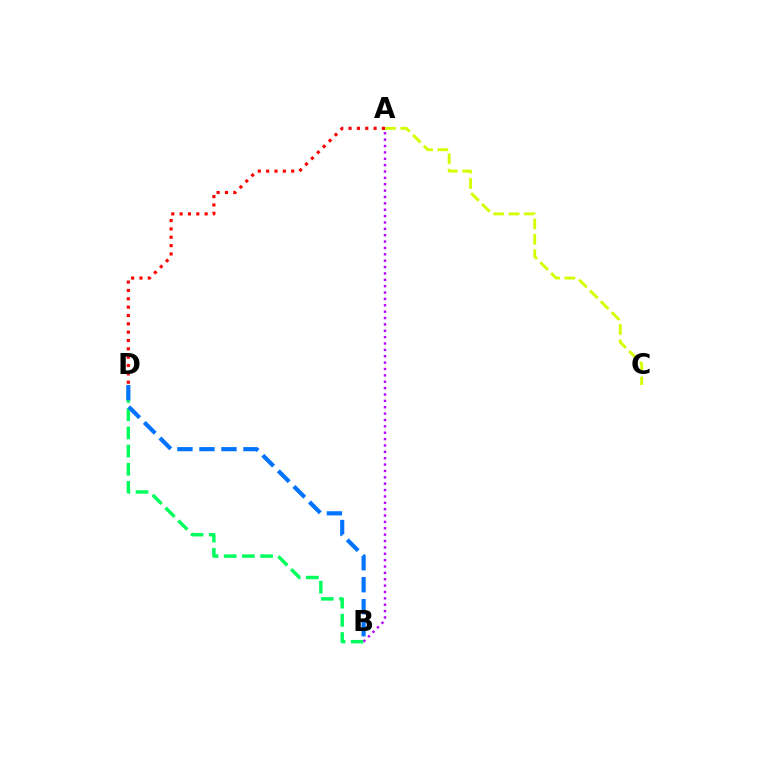{('B', 'D'): [{'color': '#00ff5c', 'line_style': 'dashed', 'thickness': 2.47}, {'color': '#0074ff', 'line_style': 'dashed', 'thickness': 2.99}], ('A', 'B'): [{'color': '#b900ff', 'line_style': 'dotted', 'thickness': 1.73}], ('A', 'D'): [{'color': '#ff0000', 'line_style': 'dotted', 'thickness': 2.27}], ('A', 'C'): [{'color': '#d1ff00', 'line_style': 'dashed', 'thickness': 2.09}]}